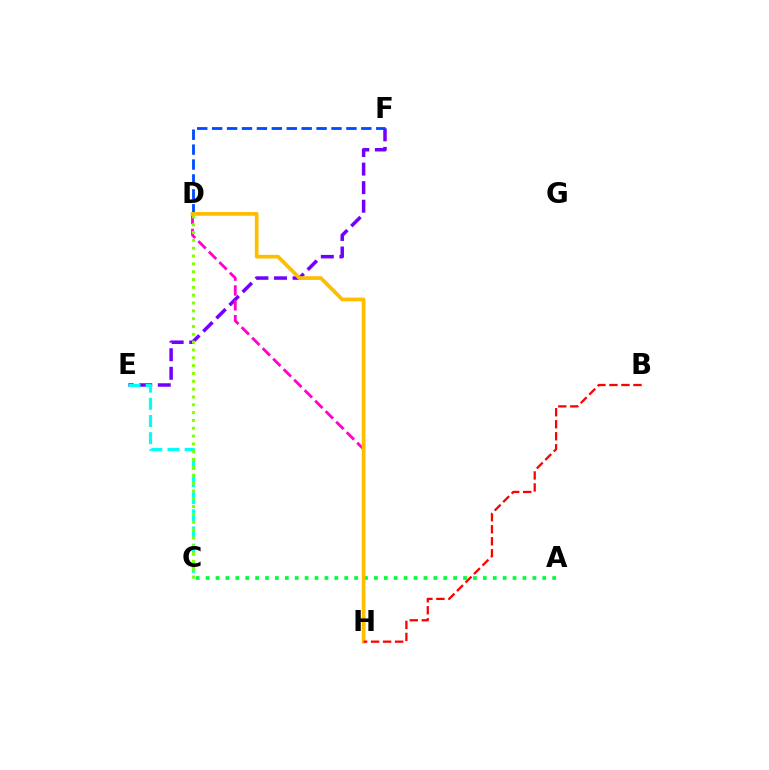{('E', 'F'): [{'color': '#7200ff', 'line_style': 'dashed', 'thickness': 2.52}], ('A', 'C'): [{'color': '#00ff39', 'line_style': 'dotted', 'thickness': 2.69}], ('D', 'F'): [{'color': '#004bff', 'line_style': 'dashed', 'thickness': 2.03}], ('C', 'E'): [{'color': '#00fff6', 'line_style': 'dashed', 'thickness': 2.33}], ('D', 'H'): [{'color': '#ff00cf', 'line_style': 'dashed', 'thickness': 2.02}, {'color': '#ffbd00', 'line_style': 'solid', 'thickness': 2.68}], ('B', 'H'): [{'color': '#ff0000', 'line_style': 'dashed', 'thickness': 1.63}], ('C', 'D'): [{'color': '#84ff00', 'line_style': 'dotted', 'thickness': 2.13}]}